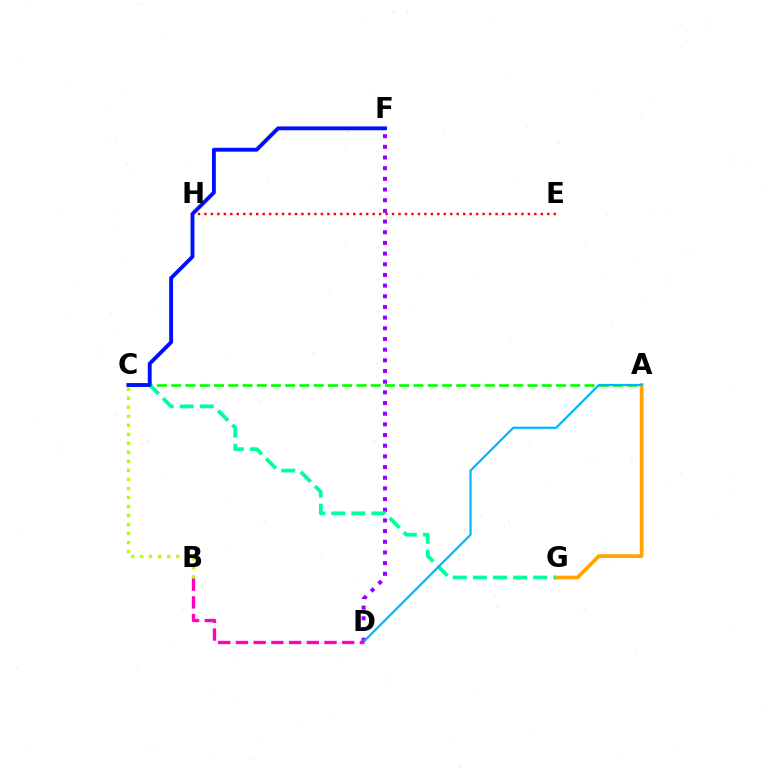{('B', 'C'): [{'color': '#b3ff00', 'line_style': 'dotted', 'thickness': 2.45}], ('A', 'C'): [{'color': '#08ff00', 'line_style': 'dashed', 'thickness': 1.94}], ('E', 'H'): [{'color': '#ff0000', 'line_style': 'dotted', 'thickness': 1.76}], ('D', 'F'): [{'color': '#9b00ff', 'line_style': 'dotted', 'thickness': 2.9}], ('A', 'G'): [{'color': '#ffa500', 'line_style': 'solid', 'thickness': 2.7}], ('C', 'G'): [{'color': '#00ff9d', 'line_style': 'dashed', 'thickness': 2.73}], ('C', 'F'): [{'color': '#0010ff', 'line_style': 'solid', 'thickness': 2.78}], ('A', 'D'): [{'color': '#00b5ff', 'line_style': 'solid', 'thickness': 1.58}], ('B', 'D'): [{'color': '#ff00bd', 'line_style': 'dashed', 'thickness': 2.41}]}